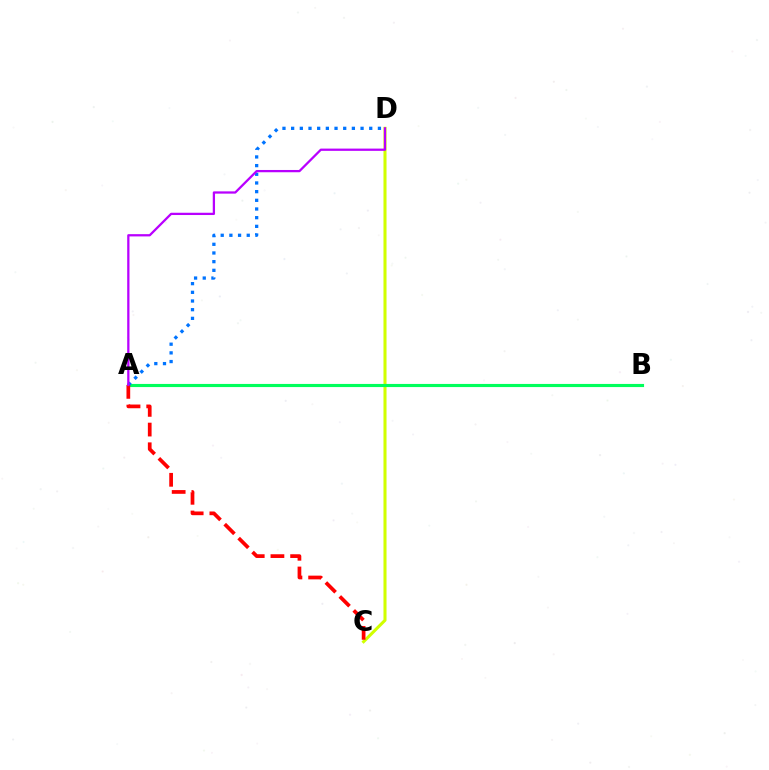{('C', 'D'): [{'color': '#d1ff00', 'line_style': 'solid', 'thickness': 2.2}], ('A', 'B'): [{'color': '#00ff5c', 'line_style': 'solid', 'thickness': 2.25}], ('A', 'D'): [{'color': '#0074ff', 'line_style': 'dotted', 'thickness': 2.36}, {'color': '#b900ff', 'line_style': 'solid', 'thickness': 1.63}], ('A', 'C'): [{'color': '#ff0000', 'line_style': 'dashed', 'thickness': 2.68}]}